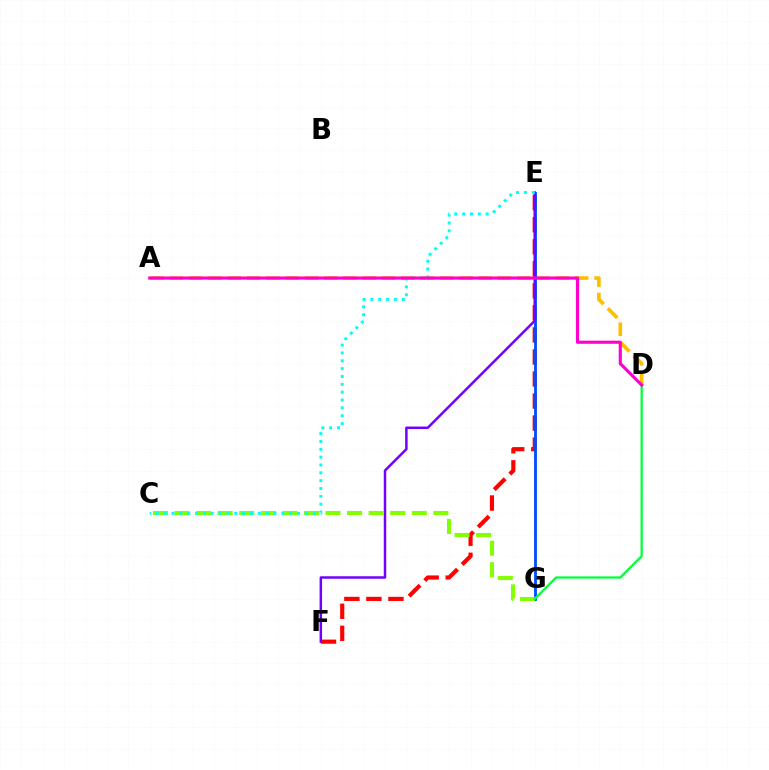{('E', 'F'): [{'color': '#ff0000', 'line_style': 'dashed', 'thickness': 2.99}, {'color': '#7200ff', 'line_style': 'solid', 'thickness': 1.79}], ('A', 'D'): [{'color': '#ffbd00', 'line_style': 'dashed', 'thickness': 2.62}, {'color': '#ff00cf', 'line_style': 'solid', 'thickness': 2.27}], ('E', 'G'): [{'color': '#004bff', 'line_style': 'solid', 'thickness': 2.02}], ('C', 'G'): [{'color': '#84ff00', 'line_style': 'dashed', 'thickness': 2.93}], ('C', 'E'): [{'color': '#00fff6', 'line_style': 'dotted', 'thickness': 2.13}], ('D', 'G'): [{'color': '#00ff39', 'line_style': 'solid', 'thickness': 1.62}]}